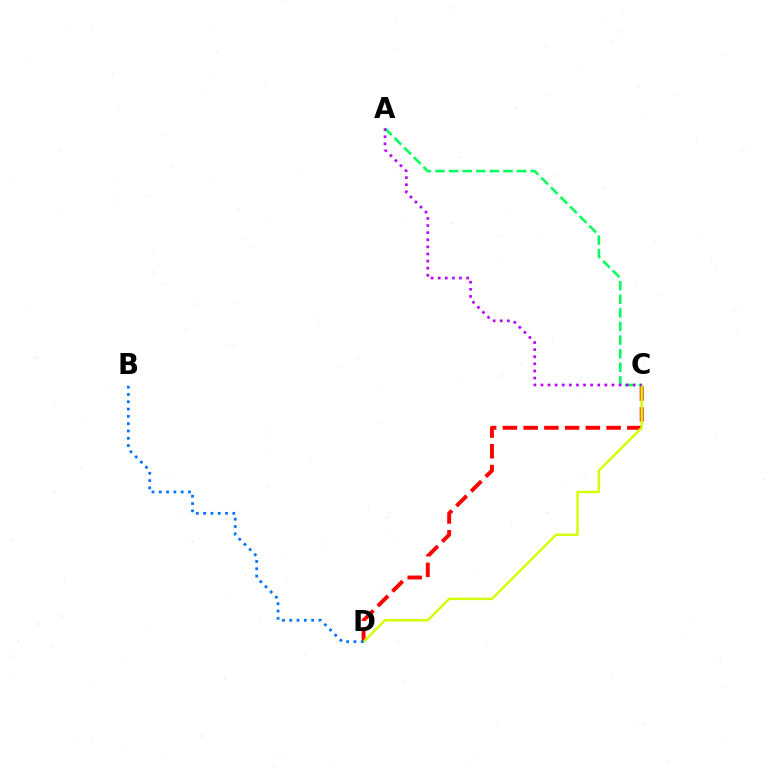{('C', 'D'): [{'color': '#ff0000', 'line_style': 'dashed', 'thickness': 2.82}, {'color': '#d1ff00', 'line_style': 'solid', 'thickness': 1.73}], ('A', 'C'): [{'color': '#00ff5c', 'line_style': 'dashed', 'thickness': 1.85}, {'color': '#b900ff', 'line_style': 'dotted', 'thickness': 1.93}], ('B', 'D'): [{'color': '#0074ff', 'line_style': 'dotted', 'thickness': 1.98}]}